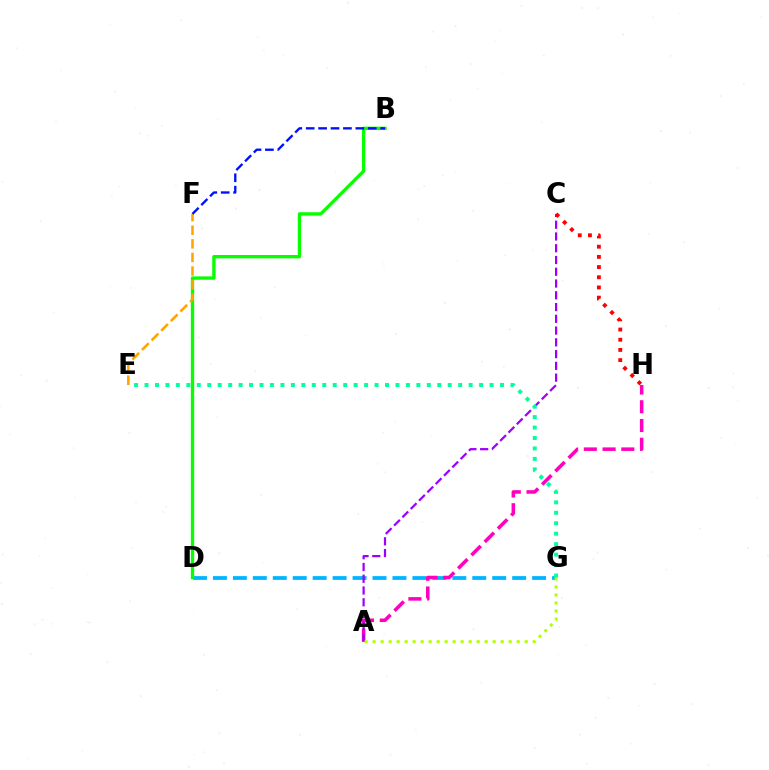{('D', 'G'): [{'color': '#00b5ff', 'line_style': 'dashed', 'thickness': 2.71}], ('A', 'H'): [{'color': '#ff00bd', 'line_style': 'dashed', 'thickness': 2.55}], ('B', 'D'): [{'color': '#08ff00', 'line_style': 'solid', 'thickness': 2.4}], ('E', 'F'): [{'color': '#ffa500', 'line_style': 'dashed', 'thickness': 1.85}], ('B', 'F'): [{'color': '#0010ff', 'line_style': 'dashed', 'thickness': 1.69}], ('A', 'C'): [{'color': '#9b00ff', 'line_style': 'dashed', 'thickness': 1.6}], ('A', 'G'): [{'color': '#b3ff00', 'line_style': 'dotted', 'thickness': 2.17}], ('C', 'H'): [{'color': '#ff0000', 'line_style': 'dotted', 'thickness': 2.77}], ('E', 'G'): [{'color': '#00ff9d', 'line_style': 'dotted', 'thickness': 2.84}]}